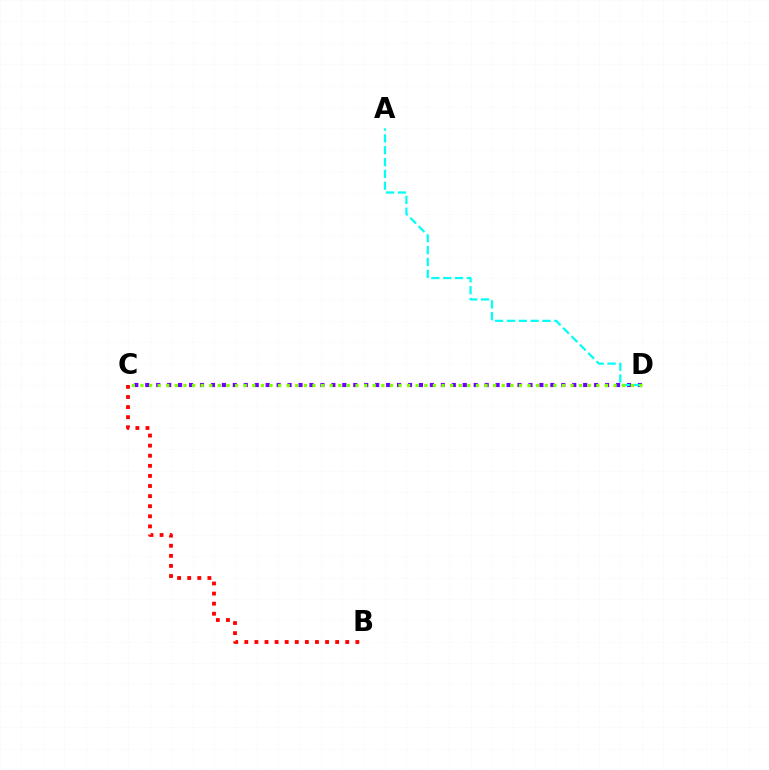{('C', 'D'): [{'color': '#7200ff', 'line_style': 'dotted', 'thickness': 2.97}, {'color': '#84ff00', 'line_style': 'dotted', 'thickness': 2.34}], ('B', 'C'): [{'color': '#ff0000', 'line_style': 'dotted', 'thickness': 2.74}], ('A', 'D'): [{'color': '#00fff6', 'line_style': 'dashed', 'thickness': 1.61}]}